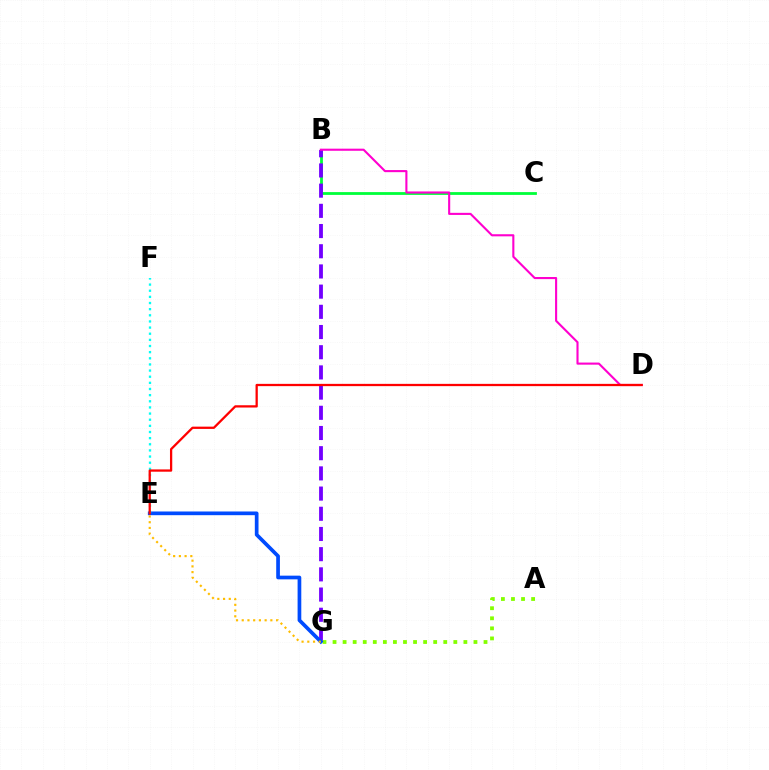{('B', 'C'): [{'color': '#00ff39', 'line_style': 'solid', 'thickness': 2.01}], ('B', 'G'): [{'color': '#7200ff', 'line_style': 'dashed', 'thickness': 2.74}], ('A', 'G'): [{'color': '#84ff00', 'line_style': 'dotted', 'thickness': 2.73}], ('E', 'G'): [{'color': '#004bff', 'line_style': 'solid', 'thickness': 2.66}, {'color': '#ffbd00', 'line_style': 'dotted', 'thickness': 1.56}], ('E', 'F'): [{'color': '#00fff6', 'line_style': 'dotted', 'thickness': 1.67}], ('B', 'D'): [{'color': '#ff00cf', 'line_style': 'solid', 'thickness': 1.52}], ('D', 'E'): [{'color': '#ff0000', 'line_style': 'solid', 'thickness': 1.64}]}